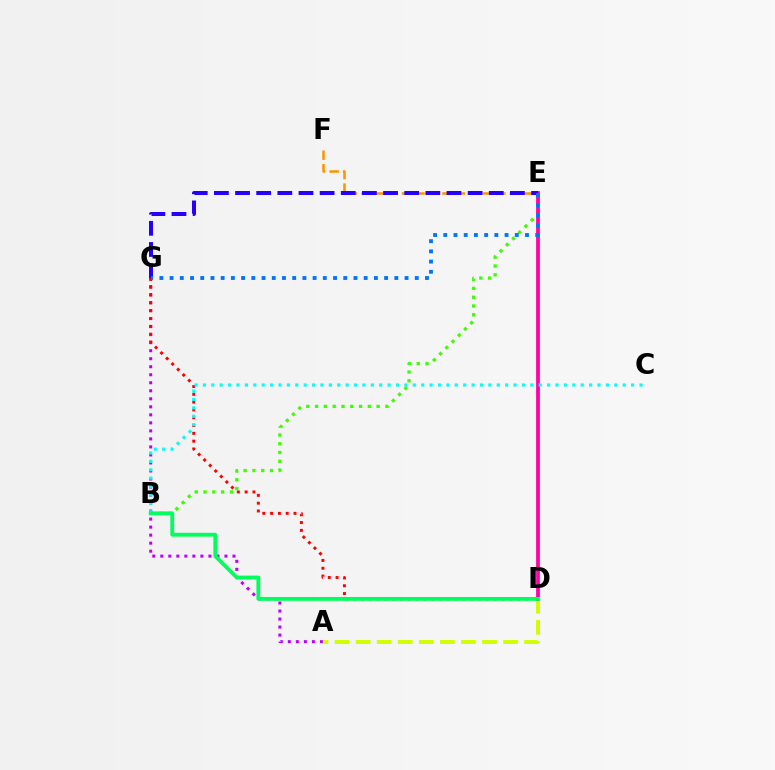{('A', 'D'): [{'color': '#d1ff00', 'line_style': 'dashed', 'thickness': 2.86}], ('A', 'G'): [{'color': '#b900ff', 'line_style': 'dotted', 'thickness': 2.18}], ('D', 'G'): [{'color': '#ff0000', 'line_style': 'dotted', 'thickness': 2.12}], ('E', 'F'): [{'color': '#ff9400', 'line_style': 'dashed', 'thickness': 1.83}], ('B', 'E'): [{'color': '#3dff00', 'line_style': 'dotted', 'thickness': 2.39}], ('D', 'E'): [{'color': '#ff00ac', 'line_style': 'solid', 'thickness': 2.71}], ('E', 'G'): [{'color': '#2500ff', 'line_style': 'dashed', 'thickness': 2.87}, {'color': '#0074ff', 'line_style': 'dotted', 'thickness': 2.78}], ('B', 'C'): [{'color': '#00fff6', 'line_style': 'dotted', 'thickness': 2.28}], ('B', 'D'): [{'color': '#00ff5c', 'line_style': 'solid', 'thickness': 2.75}]}